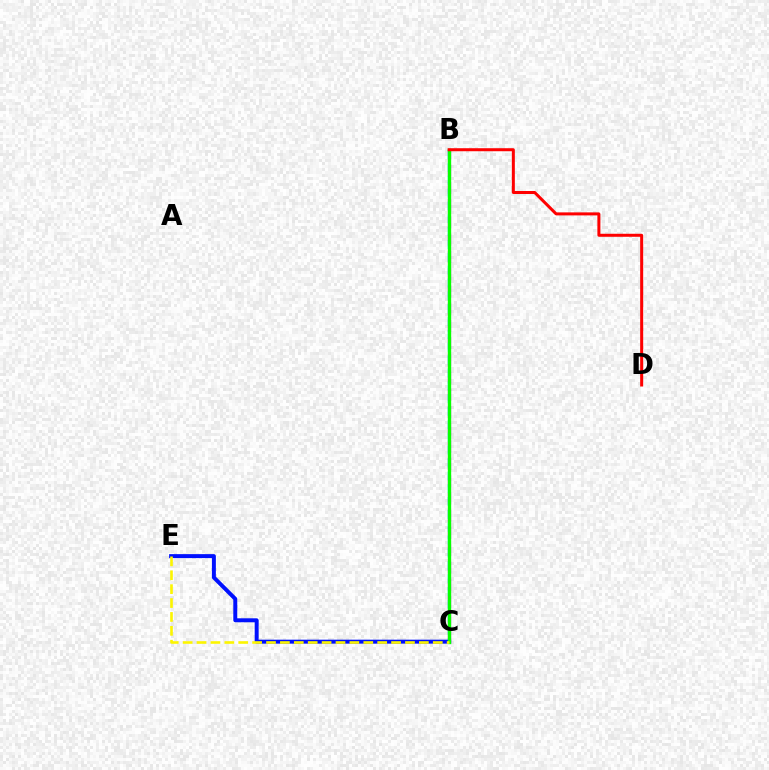{('B', 'C'): [{'color': '#ee00ff', 'line_style': 'dashed', 'thickness': 2.34}, {'color': '#00fff6', 'line_style': 'dashed', 'thickness': 1.75}, {'color': '#08ff00', 'line_style': 'solid', 'thickness': 2.41}], ('C', 'E'): [{'color': '#0010ff', 'line_style': 'solid', 'thickness': 2.85}, {'color': '#fcf500', 'line_style': 'dashed', 'thickness': 1.89}], ('B', 'D'): [{'color': '#ff0000', 'line_style': 'solid', 'thickness': 2.17}]}